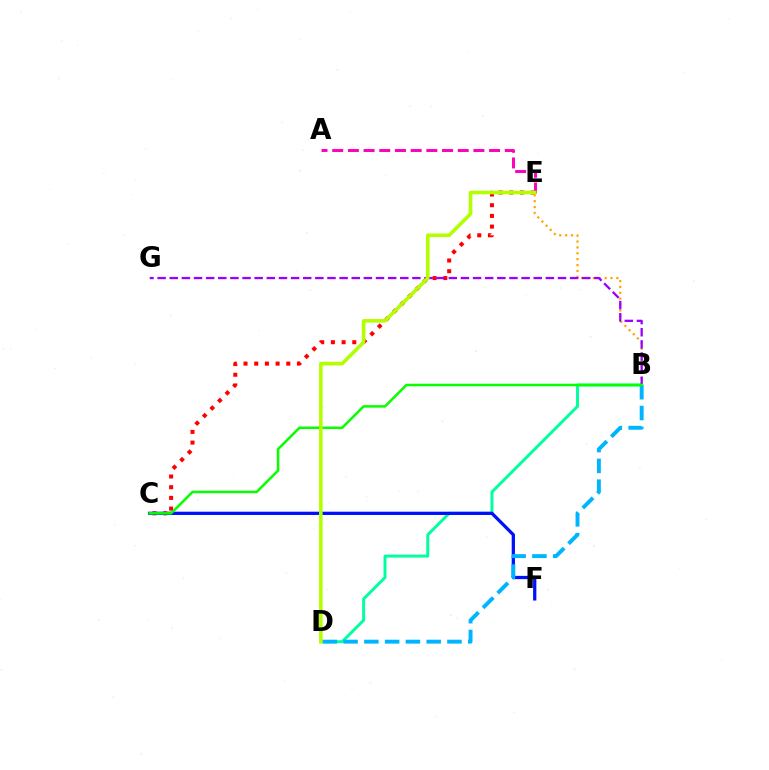{('C', 'E'): [{'color': '#ff0000', 'line_style': 'dotted', 'thickness': 2.91}], ('A', 'E'): [{'color': '#ff00bd', 'line_style': 'dashed', 'thickness': 2.13}], ('B', 'D'): [{'color': '#00ff9d', 'line_style': 'solid', 'thickness': 2.12}, {'color': '#00b5ff', 'line_style': 'dashed', 'thickness': 2.82}], ('C', 'F'): [{'color': '#0010ff', 'line_style': 'solid', 'thickness': 2.35}], ('B', 'E'): [{'color': '#ffa500', 'line_style': 'dotted', 'thickness': 1.6}], ('B', 'G'): [{'color': '#9b00ff', 'line_style': 'dashed', 'thickness': 1.65}], ('B', 'C'): [{'color': '#08ff00', 'line_style': 'solid', 'thickness': 1.82}], ('D', 'E'): [{'color': '#b3ff00', 'line_style': 'solid', 'thickness': 2.59}]}